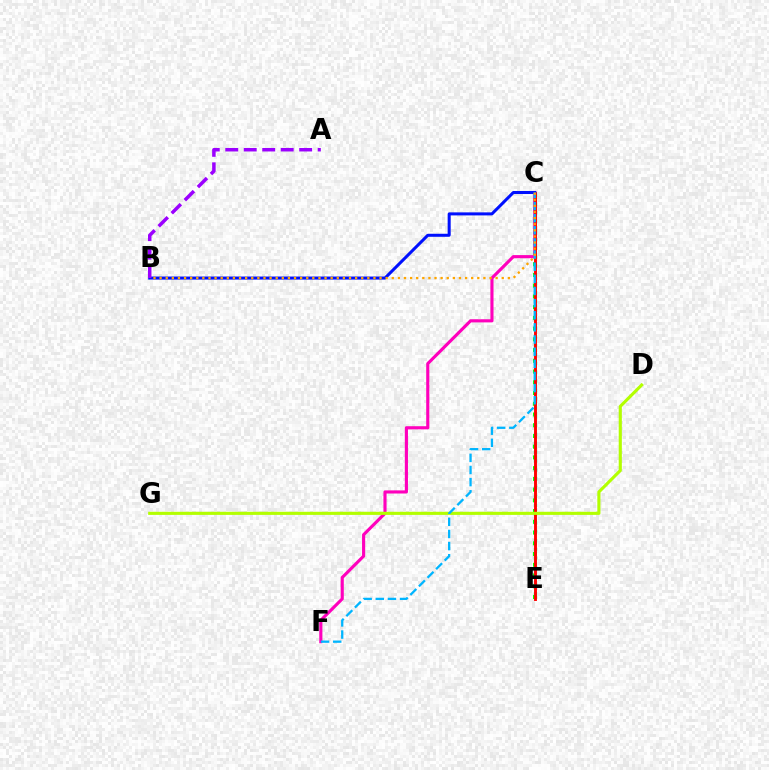{('C', 'E'): [{'color': '#08ff00', 'line_style': 'dotted', 'thickness': 2.92}, {'color': '#00ff9d', 'line_style': 'dotted', 'thickness': 2.41}, {'color': '#ff0000', 'line_style': 'solid', 'thickness': 2.09}], ('C', 'F'): [{'color': '#ff00bd', 'line_style': 'solid', 'thickness': 2.26}, {'color': '#00b5ff', 'line_style': 'dashed', 'thickness': 1.65}], ('D', 'G'): [{'color': '#b3ff00', 'line_style': 'solid', 'thickness': 2.25}], ('B', 'C'): [{'color': '#0010ff', 'line_style': 'solid', 'thickness': 2.18}, {'color': '#ffa500', 'line_style': 'dotted', 'thickness': 1.66}], ('A', 'B'): [{'color': '#9b00ff', 'line_style': 'dashed', 'thickness': 2.51}]}